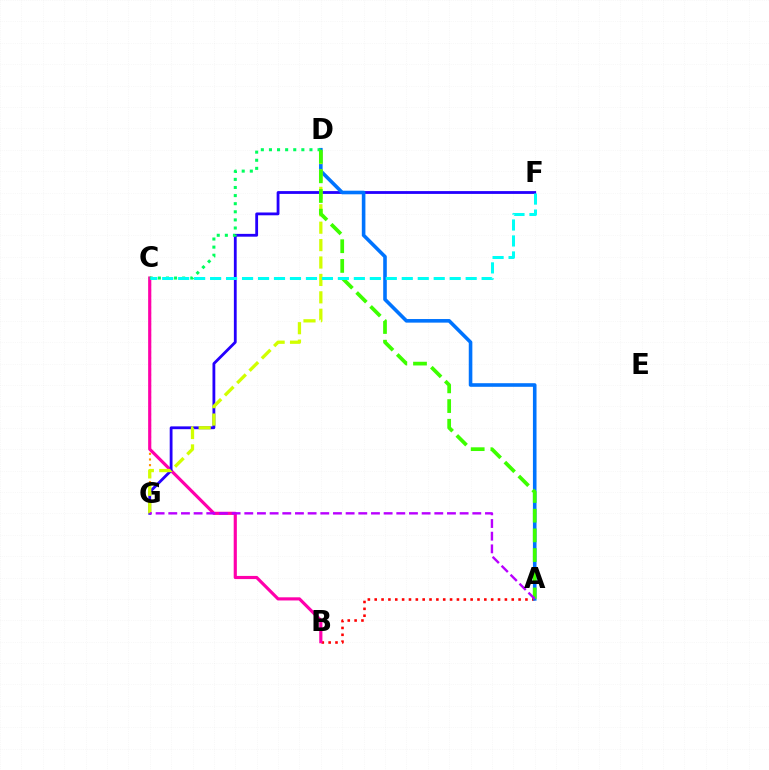{('A', 'B'): [{'color': '#ff0000', 'line_style': 'dotted', 'thickness': 1.86}], ('C', 'G'): [{'color': '#ff9400', 'line_style': 'dotted', 'thickness': 1.53}], ('B', 'C'): [{'color': '#ff00ac', 'line_style': 'solid', 'thickness': 2.27}], ('F', 'G'): [{'color': '#2500ff', 'line_style': 'solid', 'thickness': 2.02}], ('A', 'D'): [{'color': '#0074ff', 'line_style': 'solid', 'thickness': 2.59}, {'color': '#3dff00', 'line_style': 'dashed', 'thickness': 2.68}], ('C', 'D'): [{'color': '#00ff5c', 'line_style': 'dotted', 'thickness': 2.2}], ('D', 'G'): [{'color': '#d1ff00', 'line_style': 'dashed', 'thickness': 2.37}], ('C', 'F'): [{'color': '#00fff6', 'line_style': 'dashed', 'thickness': 2.17}], ('A', 'G'): [{'color': '#b900ff', 'line_style': 'dashed', 'thickness': 1.72}]}